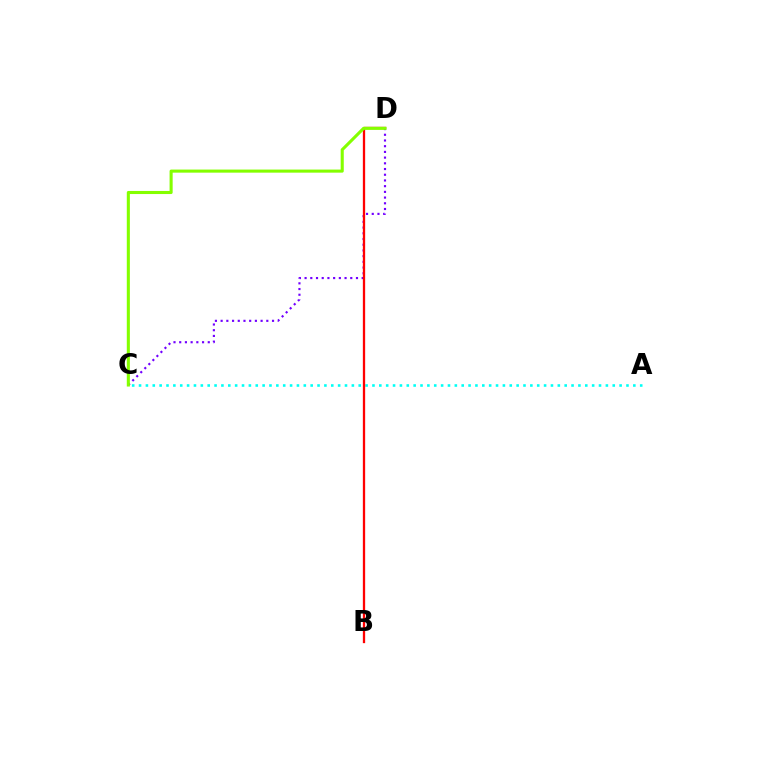{('A', 'C'): [{'color': '#00fff6', 'line_style': 'dotted', 'thickness': 1.87}], ('C', 'D'): [{'color': '#7200ff', 'line_style': 'dotted', 'thickness': 1.55}, {'color': '#84ff00', 'line_style': 'solid', 'thickness': 2.22}], ('B', 'D'): [{'color': '#ff0000', 'line_style': 'solid', 'thickness': 1.65}]}